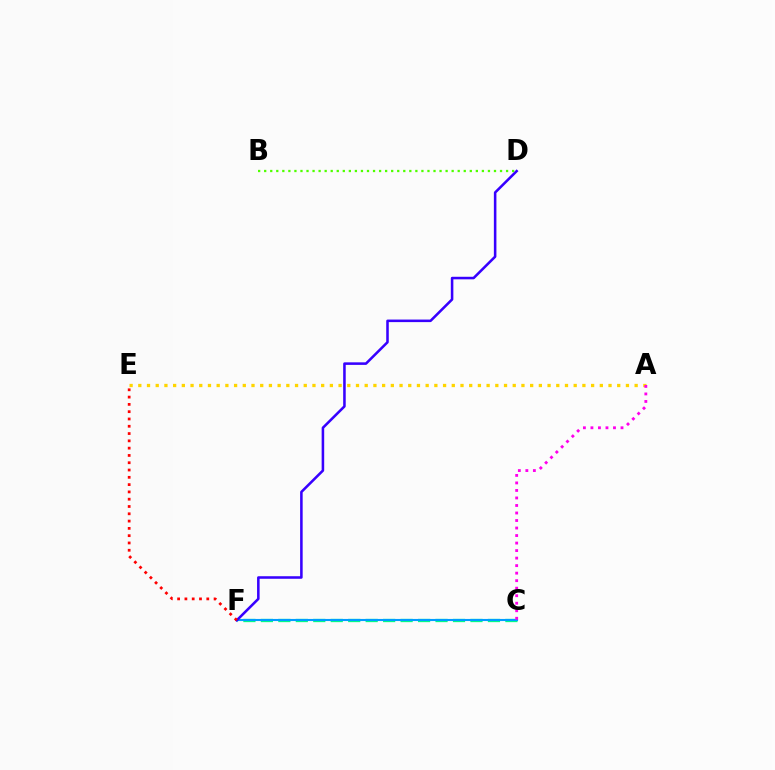{('C', 'F'): [{'color': '#00ff86', 'line_style': 'dashed', 'thickness': 2.37}, {'color': '#009eff', 'line_style': 'solid', 'thickness': 1.52}], ('A', 'E'): [{'color': '#ffd500', 'line_style': 'dotted', 'thickness': 2.37}], ('D', 'F'): [{'color': '#3700ff', 'line_style': 'solid', 'thickness': 1.84}], ('E', 'F'): [{'color': '#ff0000', 'line_style': 'dotted', 'thickness': 1.98}], ('B', 'D'): [{'color': '#4fff00', 'line_style': 'dotted', 'thickness': 1.64}], ('A', 'C'): [{'color': '#ff00ed', 'line_style': 'dotted', 'thickness': 2.04}]}